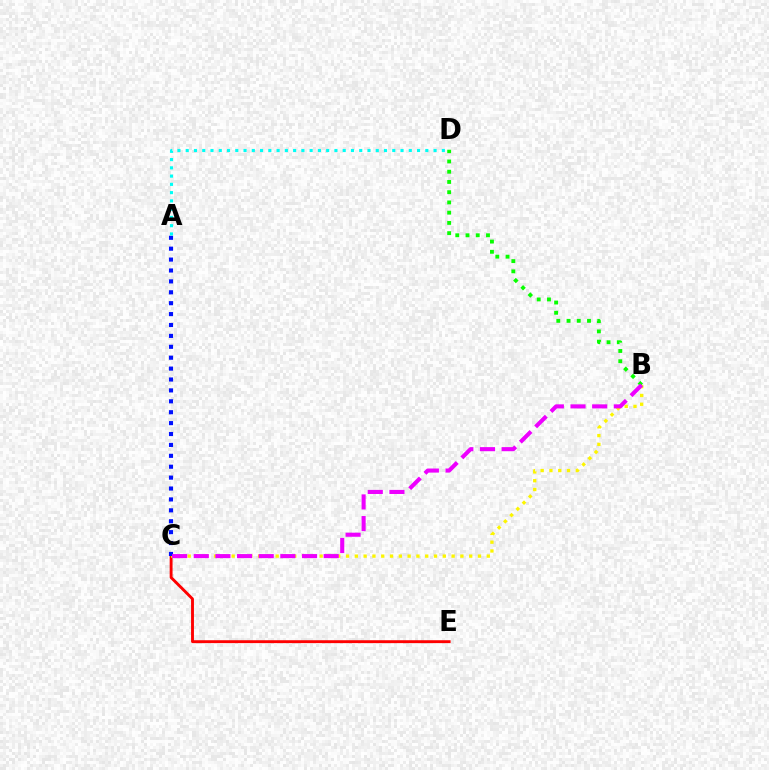{('B', 'D'): [{'color': '#08ff00', 'line_style': 'dotted', 'thickness': 2.78}], ('C', 'E'): [{'color': '#ff0000', 'line_style': 'solid', 'thickness': 2.08}], ('B', 'C'): [{'color': '#fcf500', 'line_style': 'dotted', 'thickness': 2.39}, {'color': '#ee00ff', 'line_style': 'dashed', 'thickness': 2.94}], ('A', 'C'): [{'color': '#0010ff', 'line_style': 'dotted', 'thickness': 2.96}], ('A', 'D'): [{'color': '#00fff6', 'line_style': 'dotted', 'thickness': 2.24}]}